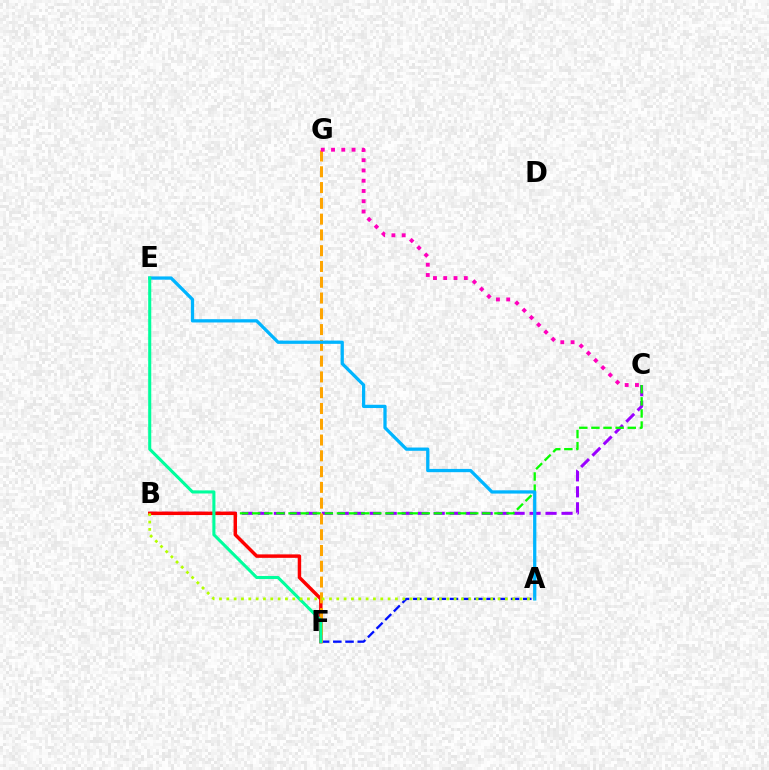{('B', 'C'): [{'color': '#9b00ff', 'line_style': 'dashed', 'thickness': 2.17}, {'color': '#08ff00', 'line_style': 'dashed', 'thickness': 1.65}], ('A', 'F'): [{'color': '#0010ff', 'line_style': 'dashed', 'thickness': 1.66}], ('B', 'F'): [{'color': '#ff0000', 'line_style': 'solid', 'thickness': 2.49}], ('F', 'G'): [{'color': '#ffa500', 'line_style': 'dashed', 'thickness': 2.14}], ('A', 'E'): [{'color': '#00b5ff', 'line_style': 'solid', 'thickness': 2.35}], ('E', 'F'): [{'color': '#00ff9d', 'line_style': 'solid', 'thickness': 2.21}], ('C', 'G'): [{'color': '#ff00bd', 'line_style': 'dotted', 'thickness': 2.79}], ('A', 'B'): [{'color': '#b3ff00', 'line_style': 'dotted', 'thickness': 1.99}]}